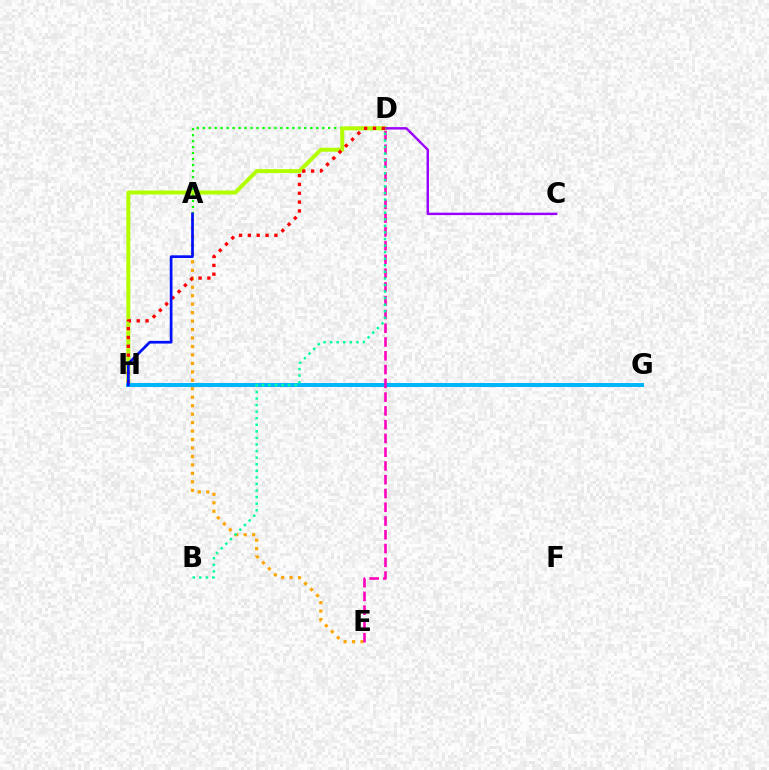{('A', 'E'): [{'color': '#ffa500', 'line_style': 'dotted', 'thickness': 2.3}], ('A', 'D'): [{'color': '#08ff00', 'line_style': 'dotted', 'thickness': 1.62}], ('D', 'H'): [{'color': '#b3ff00', 'line_style': 'solid', 'thickness': 2.88}, {'color': '#ff0000', 'line_style': 'dotted', 'thickness': 2.4}], ('G', 'H'): [{'color': '#00b5ff', 'line_style': 'solid', 'thickness': 2.89}], ('C', 'D'): [{'color': '#9b00ff', 'line_style': 'solid', 'thickness': 1.75}], ('D', 'E'): [{'color': '#ff00bd', 'line_style': 'dashed', 'thickness': 1.87}], ('A', 'H'): [{'color': '#0010ff', 'line_style': 'solid', 'thickness': 1.95}], ('B', 'D'): [{'color': '#00ff9d', 'line_style': 'dotted', 'thickness': 1.79}]}